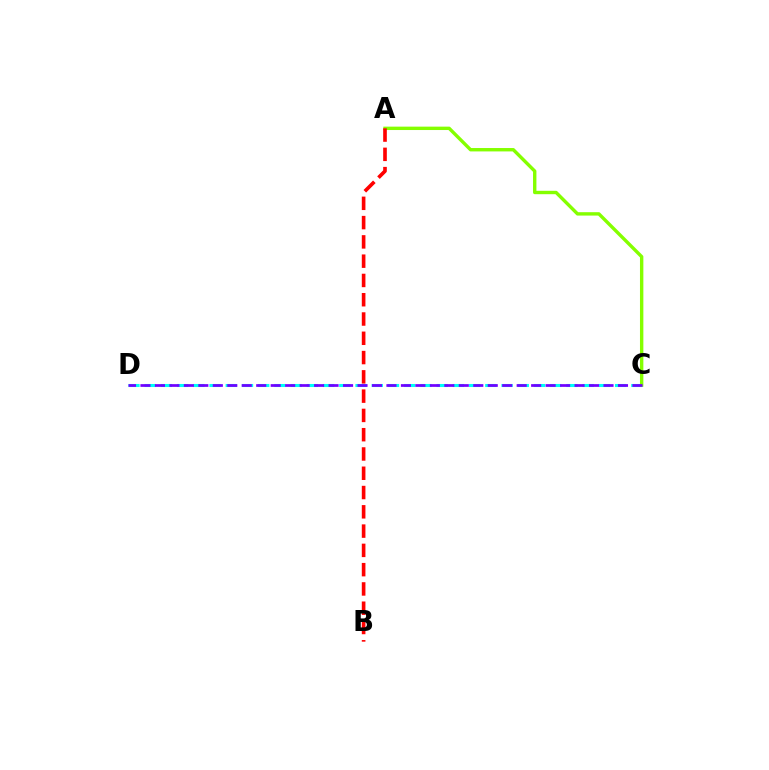{('C', 'D'): [{'color': '#00fff6', 'line_style': 'dashed', 'thickness': 2.2}, {'color': '#7200ff', 'line_style': 'dashed', 'thickness': 1.97}], ('A', 'C'): [{'color': '#84ff00', 'line_style': 'solid', 'thickness': 2.44}], ('A', 'B'): [{'color': '#ff0000', 'line_style': 'dashed', 'thickness': 2.62}]}